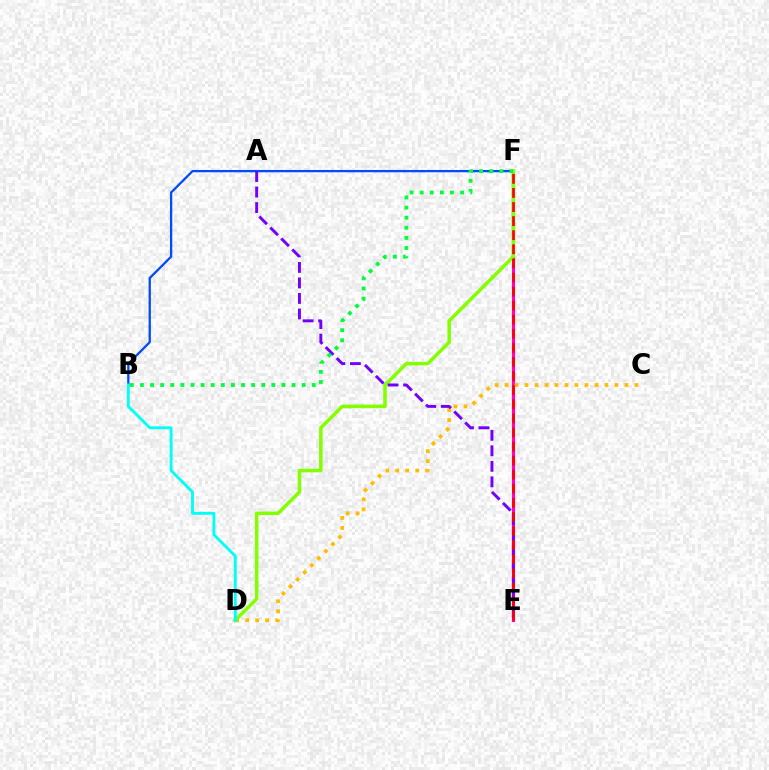{('E', 'F'): [{'color': '#ff00cf', 'line_style': 'solid', 'thickness': 2.23}, {'color': '#ff0000', 'line_style': 'dashed', 'thickness': 1.91}], ('B', 'F'): [{'color': '#004bff', 'line_style': 'solid', 'thickness': 1.65}, {'color': '#00ff39', 'line_style': 'dotted', 'thickness': 2.75}], ('C', 'D'): [{'color': '#ffbd00', 'line_style': 'dotted', 'thickness': 2.71}], ('D', 'F'): [{'color': '#84ff00', 'line_style': 'solid', 'thickness': 2.53}], ('A', 'E'): [{'color': '#7200ff', 'line_style': 'dashed', 'thickness': 2.11}], ('B', 'D'): [{'color': '#00fff6', 'line_style': 'solid', 'thickness': 2.07}]}